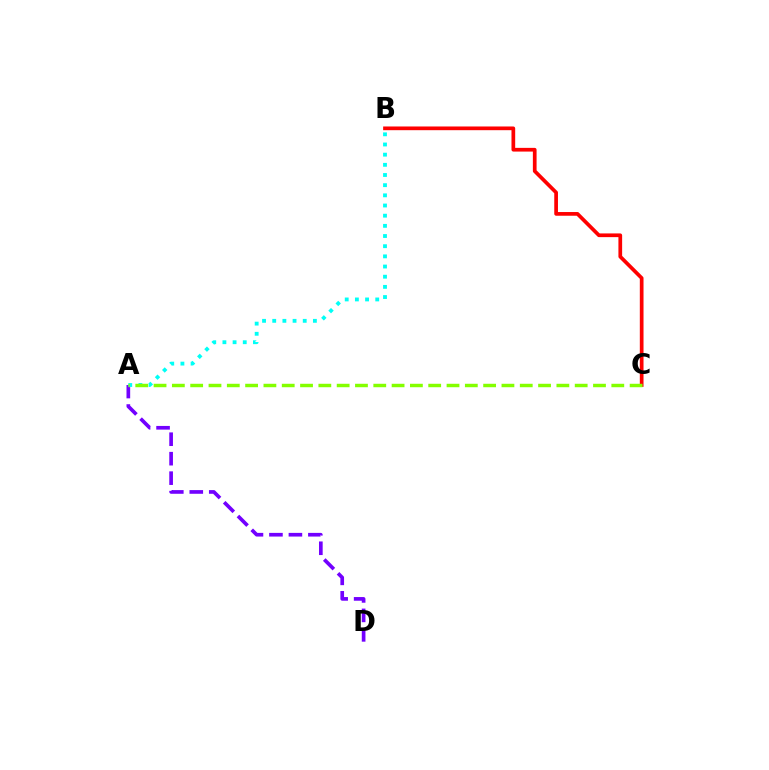{('A', 'D'): [{'color': '#7200ff', 'line_style': 'dashed', 'thickness': 2.65}], ('B', 'C'): [{'color': '#ff0000', 'line_style': 'solid', 'thickness': 2.67}], ('A', 'B'): [{'color': '#00fff6', 'line_style': 'dotted', 'thickness': 2.76}], ('A', 'C'): [{'color': '#84ff00', 'line_style': 'dashed', 'thickness': 2.49}]}